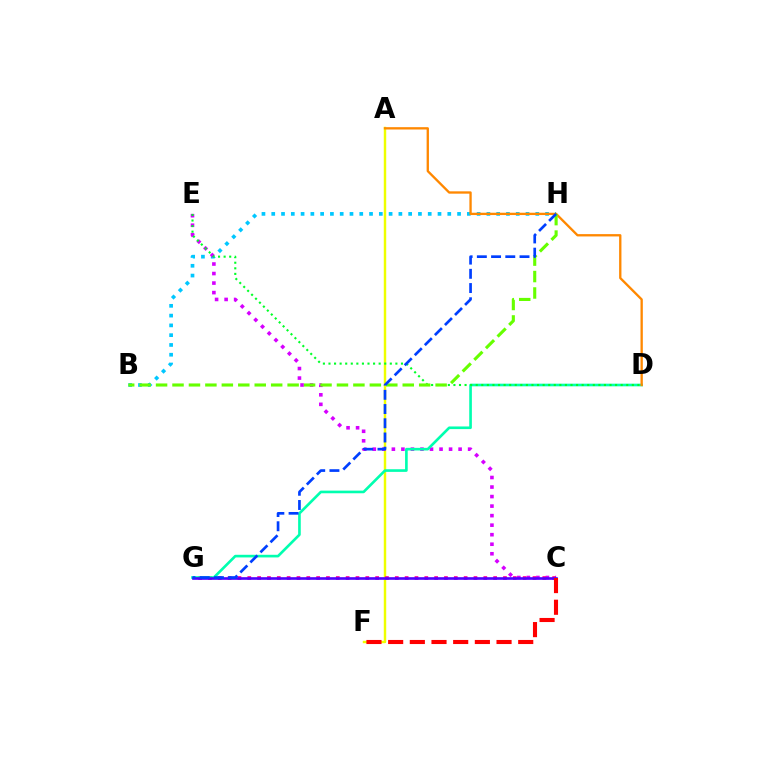{('A', 'F'): [{'color': '#eeff00', 'line_style': 'solid', 'thickness': 1.76}], ('B', 'H'): [{'color': '#00c7ff', 'line_style': 'dotted', 'thickness': 2.66}, {'color': '#66ff00', 'line_style': 'dashed', 'thickness': 2.23}], ('C', 'E'): [{'color': '#d600ff', 'line_style': 'dotted', 'thickness': 2.59}], ('C', 'G'): [{'color': '#ff00a0', 'line_style': 'dotted', 'thickness': 2.67}, {'color': '#4f00ff', 'line_style': 'solid', 'thickness': 1.9}], ('D', 'G'): [{'color': '#00ffaf', 'line_style': 'solid', 'thickness': 1.9}], ('D', 'E'): [{'color': '#00ff27', 'line_style': 'dotted', 'thickness': 1.51}], ('C', 'F'): [{'color': '#ff0000', 'line_style': 'dashed', 'thickness': 2.94}], ('A', 'D'): [{'color': '#ff8800', 'line_style': 'solid', 'thickness': 1.67}], ('G', 'H'): [{'color': '#003fff', 'line_style': 'dashed', 'thickness': 1.93}]}